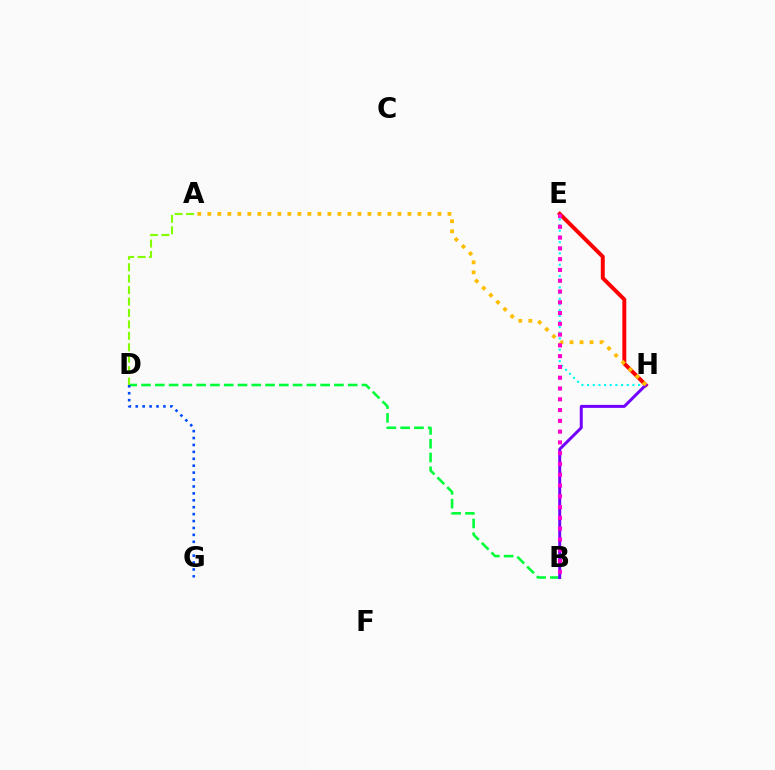{('E', 'H'): [{'color': '#ff0000', 'line_style': 'solid', 'thickness': 2.84}, {'color': '#00fff6', 'line_style': 'dotted', 'thickness': 1.54}], ('B', 'D'): [{'color': '#00ff39', 'line_style': 'dashed', 'thickness': 1.87}], ('A', 'D'): [{'color': '#84ff00', 'line_style': 'dashed', 'thickness': 1.55}], ('B', 'H'): [{'color': '#7200ff', 'line_style': 'solid', 'thickness': 2.14}], ('A', 'H'): [{'color': '#ffbd00', 'line_style': 'dotted', 'thickness': 2.72}], ('D', 'G'): [{'color': '#004bff', 'line_style': 'dotted', 'thickness': 1.88}], ('B', 'E'): [{'color': '#ff00cf', 'line_style': 'dotted', 'thickness': 2.93}]}